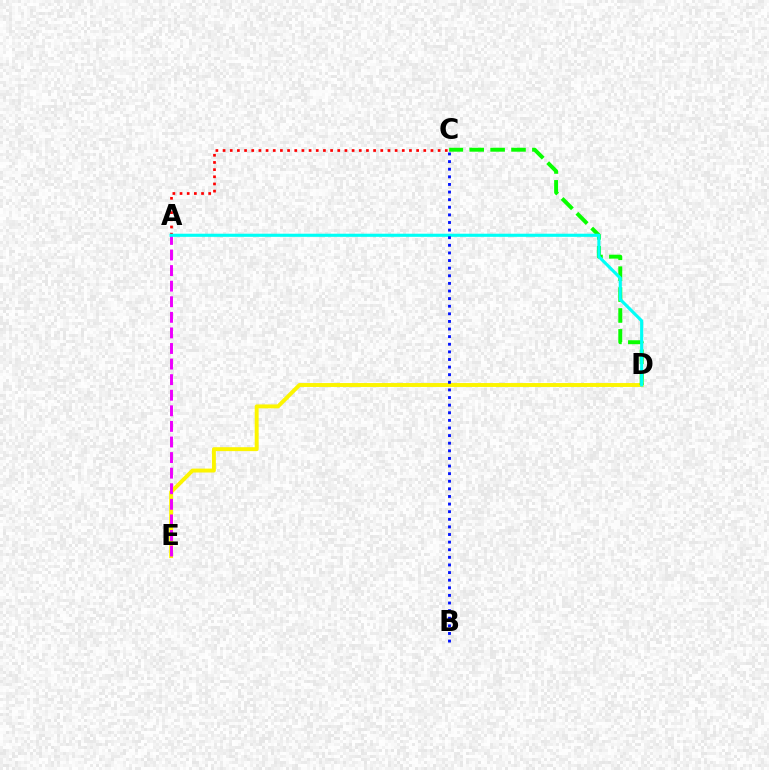{('A', 'C'): [{'color': '#ff0000', 'line_style': 'dotted', 'thickness': 1.95}], ('D', 'E'): [{'color': '#fcf500', 'line_style': 'solid', 'thickness': 2.82}], ('C', 'D'): [{'color': '#08ff00', 'line_style': 'dashed', 'thickness': 2.84}], ('A', 'E'): [{'color': '#ee00ff', 'line_style': 'dashed', 'thickness': 2.12}], ('A', 'D'): [{'color': '#00fff6', 'line_style': 'solid', 'thickness': 2.25}], ('B', 'C'): [{'color': '#0010ff', 'line_style': 'dotted', 'thickness': 2.07}]}